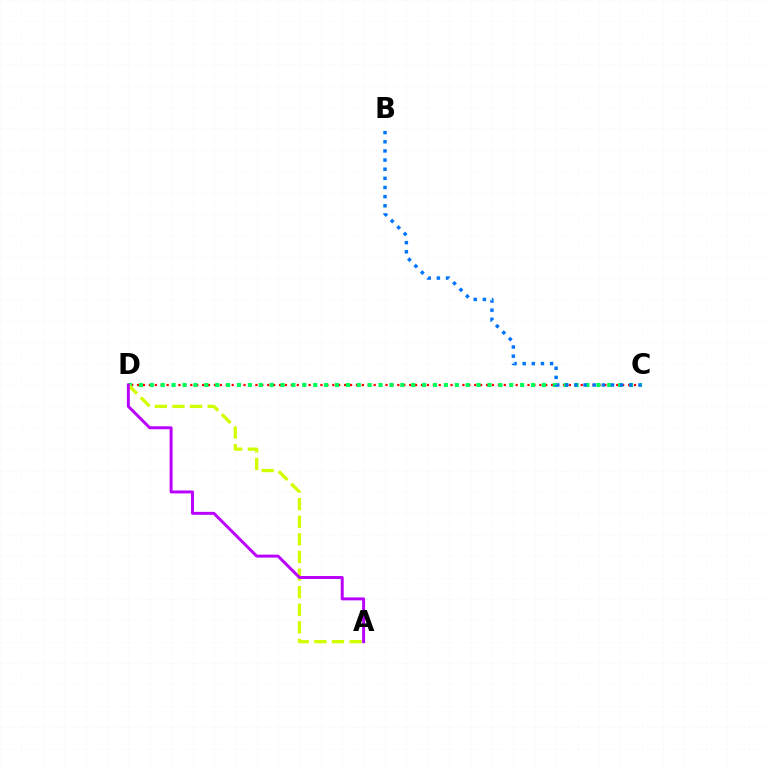{('C', 'D'): [{'color': '#ff0000', 'line_style': 'dotted', 'thickness': 1.61}, {'color': '#00ff5c', 'line_style': 'dotted', 'thickness': 2.96}], ('A', 'D'): [{'color': '#d1ff00', 'line_style': 'dashed', 'thickness': 2.39}, {'color': '#b900ff', 'line_style': 'solid', 'thickness': 2.13}], ('B', 'C'): [{'color': '#0074ff', 'line_style': 'dotted', 'thickness': 2.48}]}